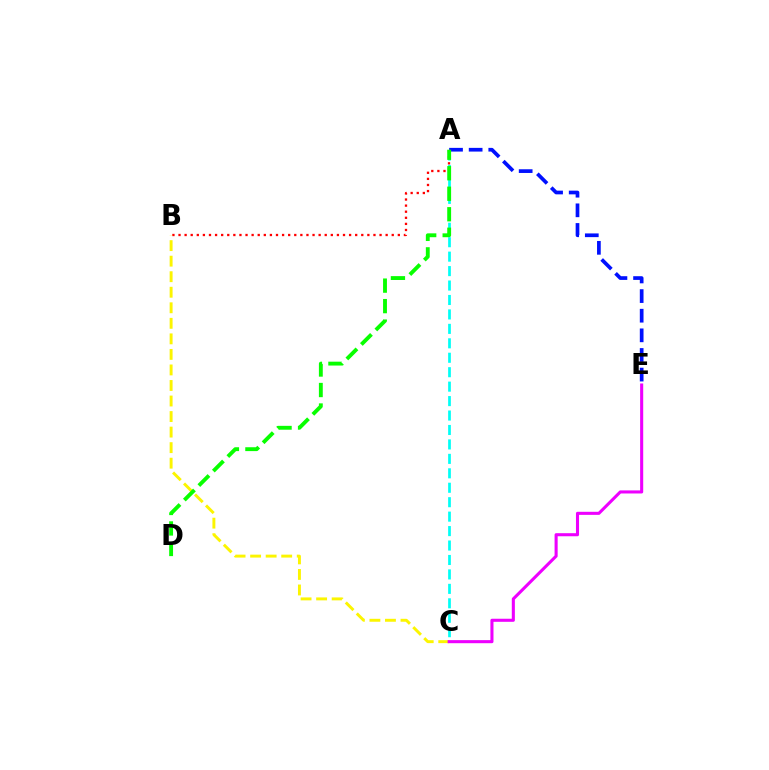{('A', 'C'): [{'color': '#00fff6', 'line_style': 'dashed', 'thickness': 1.96}], ('A', 'B'): [{'color': '#ff0000', 'line_style': 'dotted', 'thickness': 1.66}], ('A', 'E'): [{'color': '#0010ff', 'line_style': 'dashed', 'thickness': 2.67}], ('B', 'C'): [{'color': '#fcf500', 'line_style': 'dashed', 'thickness': 2.11}], ('A', 'D'): [{'color': '#08ff00', 'line_style': 'dashed', 'thickness': 2.79}], ('C', 'E'): [{'color': '#ee00ff', 'line_style': 'solid', 'thickness': 2.21}]}